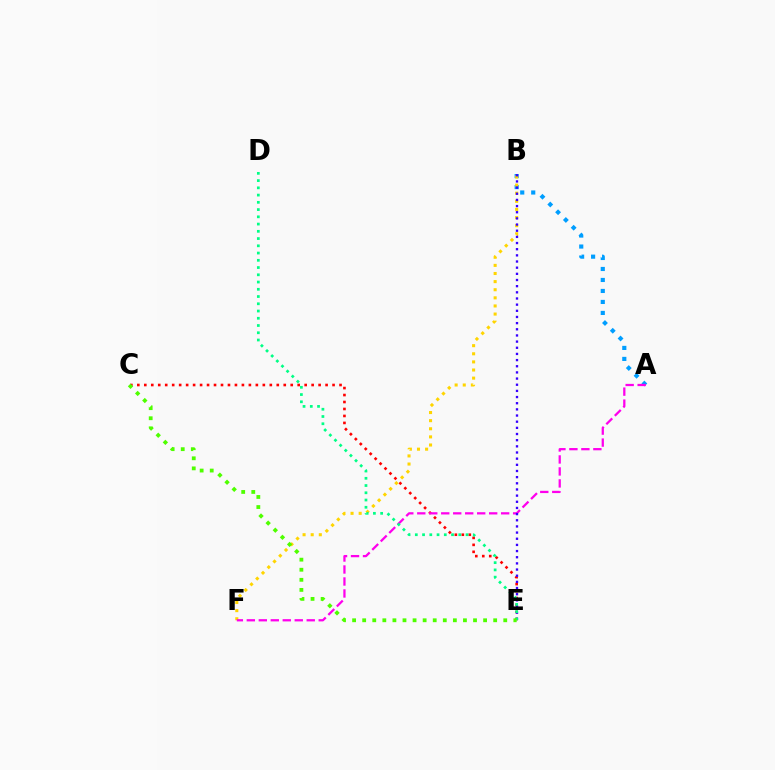{('A', 'B'): [{'color': '#009eff', 'line_style': 'dotted', 'thickness': 2.99}], ('C', 'E'): [{'color': '#ff0000', 'line_style': 'dotted', 'thickness': 1.89}, {'color': '#4fff00', 'line_style': 'dotted', 'thickness': 2.74}], ('B', 'F'): [{'color': '#ffd500', 'line_style': 'dotted', 'thickness': 2.2}], ('A', 'F'): [{'color': '#ff00ed', 'line_style': 'dashed', 'thickness': 1.63}], ('B', 'E'): [{'color': '#3700ff', 'line_style': 'dotted', 'thickness': 1.67}], ('D', 'E'): [{'color': '#00ff86', 'line_style': 'dotted', 'thickness': 1.97}]}